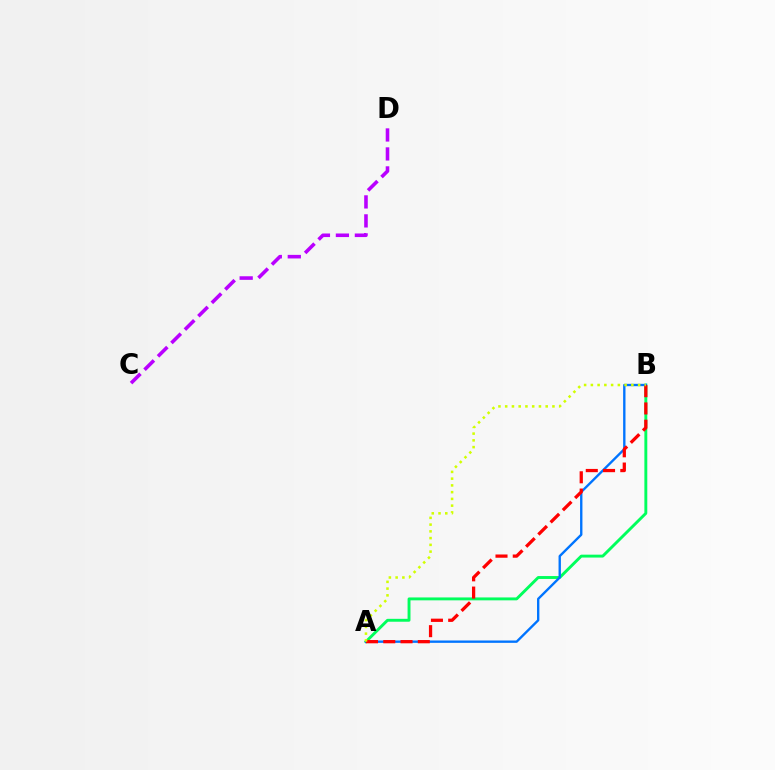{('A', 'B'): [{'color': '#00ff5c', 'line_style': 'solid', 'thickness': 2.09}, {'color': '#0074ff', 'line_style': 'solid', 'thickness': 1.7}, {'color': '#ff0000', 'line_style': 'dashed', 'thickness': 2.35}, {'color': '#d1ff00', 'line_style': 'dotted', 'thickness': 1.83}], ('C', 'D'): [{'color': '#b900ff', 'line_style': 'dashed', 'thickness': 2.58}]}